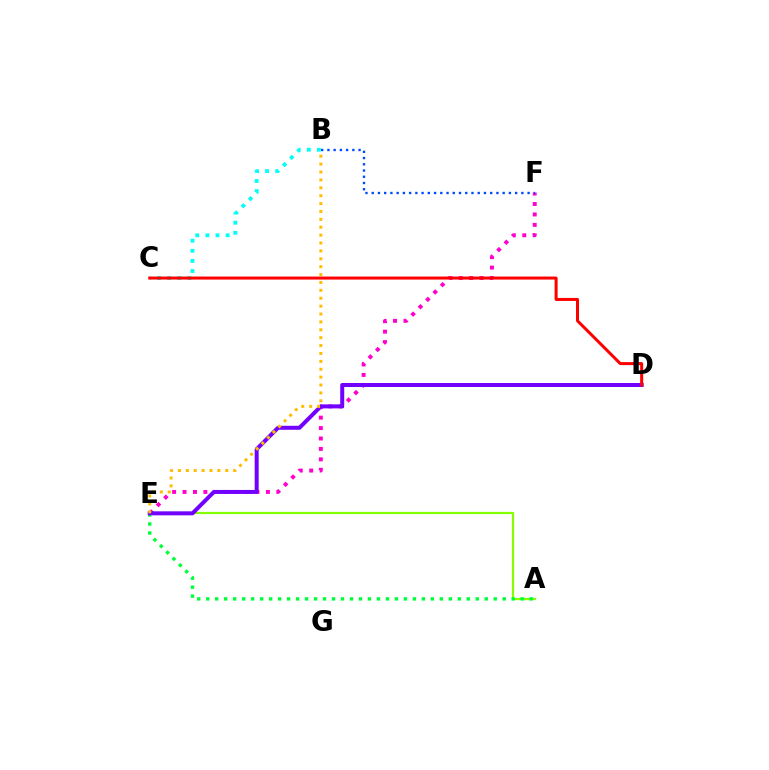{('A', 'E'): [{'color': '#84ff00', 'line_style': 'solid', 'thickness': 1.59}, {'color': '#00ff39', 'line_style': 'dotted', 'thickness': 2.44}], ('E', 'F'): [{'color': '#ff00cf', 'line_style': 'dotted', 'thickness': 2.83}], ('B', 'C'): [{'color': '#00fff6', 'line_style': 'dotted', 'thickness': 2.75}], ('D', 'E'): [{'color': '#7200ff', 'line_style': 'solid', 'thickness': 2.88}], ('C', 'D'): [{'color': '#ff0000', 'line_style': 'solid', 'thickness': 2.17}], ('B', 'E'): [{'color': '#ffbd00', 'line_style': 'dotted', 'thickness': 2.14}], ('B', 'F'): [{'color': '#004bff', 'line_style': 'dotted', 'thickness': 1.69}]}